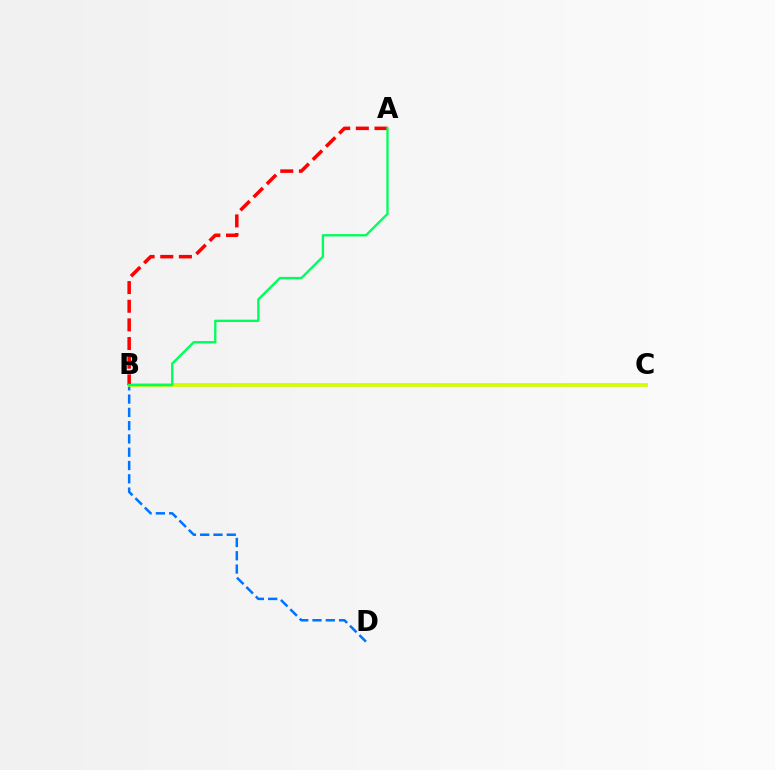{('B', 'C'): [{'color': '#b900ff', 'line_style': 'solid', 'thickness': 1.65}, {'color': '#d1ff00', 'line_style': 'solid', 'thickness': 2.62}], ('B', 'D'): [{'color': '#0074ff', 'line_style': 'dashed', 'thickness': 1.8}], ('A', 'B'): [{'color': '#ff0000', 'line_style': 'dashed', 'thickness': 2.53}, {'color': '#00ff5c', 'line_style': 'solid', 'thickness': 1.69}]}